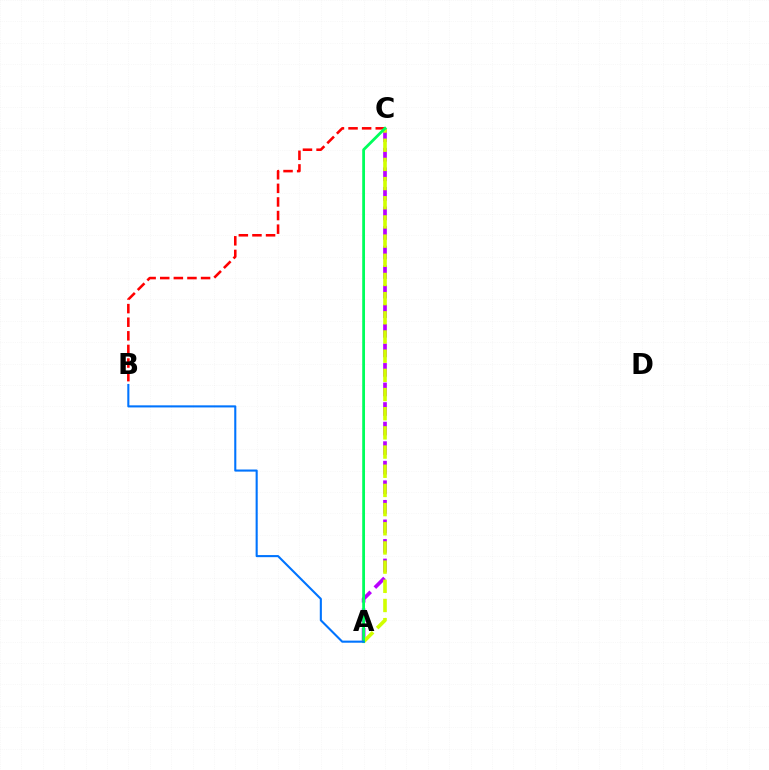{('A', 'C'): [{'color': '#b900ff', 'line_style': 'dashed', 'thickness': 2.66}, {'color': '#d1ff00', 'line_style': 'dashed', 'thickness': 2.61}, {'color': '#00ff5c', 'line_style': 'solid', 'thickness': 2.01}], ('B', 'C'): [{'color': '#ff0000', 'line_style': 'dashed', 'thickness': 1.85}], ('A', 'B'): [{'color': '#0074ff', 'line_style': 'solid', 'thickness': 1.51}]}